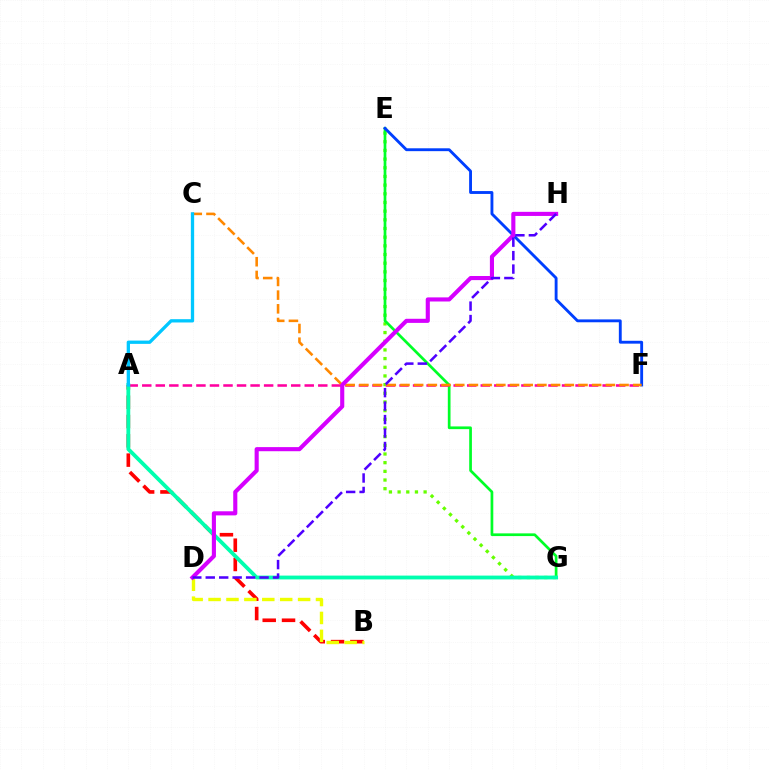{('A', 'B'): [{'color': '#ff0000', 'line_style': 'dashed', 'thickness': 2.62}], ('B', 'D'): [{'color': '#eeff00', 'line_style': 'dashed', 'thickness': 2.43}], ('E', 'G'): [{'color': '#66ff00', 'line_style': 'dotted', 'thickness': 2.36}, {'color': '#00ff27', 'line_style': 'solid', 'thickness': 1.95}], ('A', 'F'): [{'color': '#ff00a0', 'line_style': 'dashed', 'thickness': 1.84}], ('A', 'G'): [{'color': '#00ffaf', 'line_style': 'solid', 'thickness': 2.74}], ('E', 'F'): [{'color': '#003fff', 'line_style': 'solid', 'thickness': 2.06}], ('C', 'F'): [{'color': '#ff8800', 'line_style': 'dashed', 'thickness': 1.86}], ('D', 'H'): [{'color': '#d600ff', 'line_style': 'solid', 'thickness': 2.96}, {'color': '#4f00ff', 'line_style': 'dashed', 'thickness': 1.83}], ('A', 'C'): [{'color': '#00c7ff', 'line_style': 'solid', 'thickness': 2.37}]}